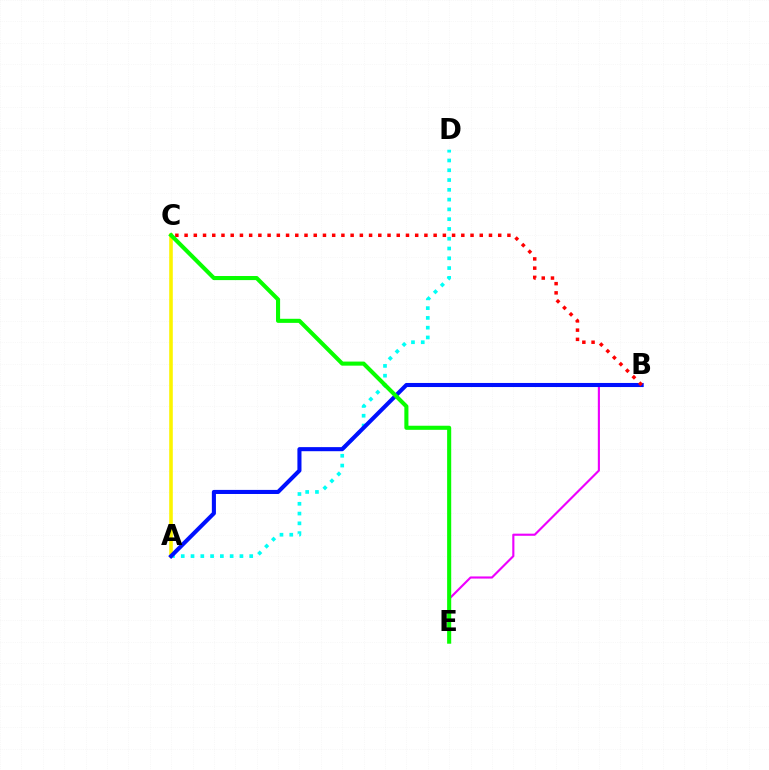{('A', 'D'): [{'color': '#00fff6', 'line_style': 'dotted', 'thickness': 2.66}], ('B', 'E'): [{'color': '#ee00ff', 'line_style': 'solid', 'thickness': 1.54}], ('A', 'C'): [{'color': '#fcf500', 'line_style': 'solid', 'thickness': 2.58}], ('A', 'B'): [{'color': '#0010ff', 'line_style': 'solid', 'thickness': 2.94}], ('B', 'C'): [{'color': '#ff0000', 'line_style': 'dotted', 'thickness': 2.51}], ('C', 'E'): [{'color': '#08ff00', 'line_style': 'solid', 'thickness': 2.94}]}